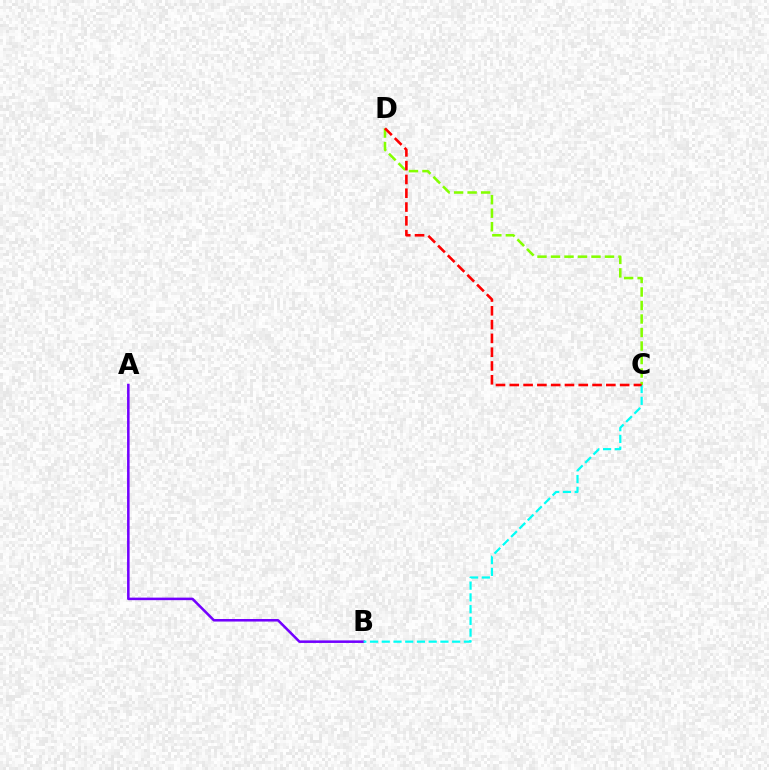{('A', 'B'): [{'color': '#7200ff', 'line_style': 'solid', 'thickness': 1.83}], ('C', 'D'): [{'color': '#84ff00', 'line_style': 'dashed', 'thickness': 1.83}, {'color': '#ff0000', 'line_style': 'dashed', 'thickness': 1.87}], ('B', 'C'): [{'color': '#00fff6', 'line_style': 'dashed', 'thickness': 1.59}]}